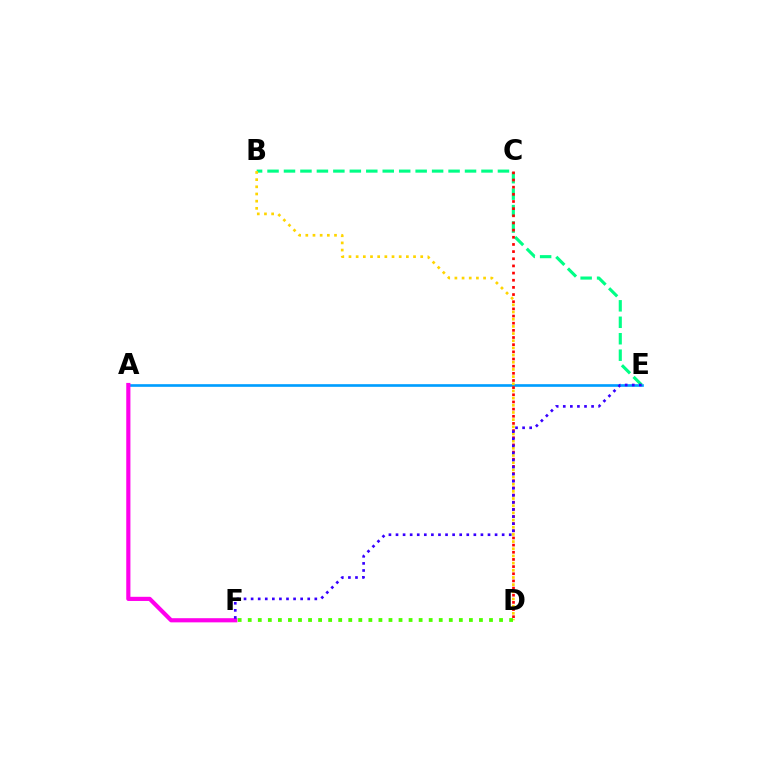{('A', 'E'): [{'color': '#009eff', 'line_style': 'solid', 'thickness': 1.91}], ('B', 'E'): [{'color': '#00ff86', 'line_style': 'dashed', 'thickness': 2.24}], ('C', 'D'): [{'color': '#ff0000', 'line_style': 'dotted', 'thickness': 1.95}], ('A', 'F'): [{'color': '#ff00ed', 'line_style': 'solid', 'thickness': 2.99}], ('B', 'D'): [{'color': '#ffd500', 'line_style': 'dotted', 'thickness': 1.95}], ('D', 'F'): [{'color': '#4fff00', 'line_style': 'dotted', 'thickness': 2.73}], ('E', 'F'): [{'color': '#3700ff', 'line_style': 'dotted', 'thickness': 1.92}]}